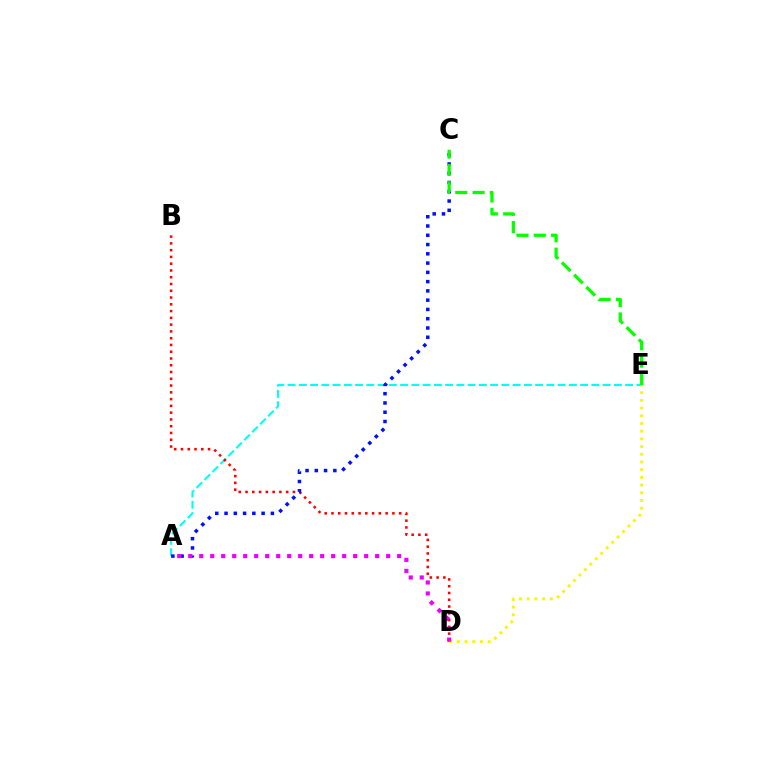{('A', 'E'): [{'color': '#00fff6', 'line_style': 'dashed', 'thickness': 1.53}], ('B', 'D'): [{'color': '#ff0000', 'line_style': 'dotted', 'thickness': 1.84}], ('A', 'C'): [{'color': '#0010ff', 'line_style': 'dotted', 'thickness': 2.52}], ('D', 'E'): [{'color': '#fcf500', 'line_style': 'dotted', 'thickness': 2.09}], ('C', 'E'): [{'color': '#08ff00', 'line_style': 'dashed', 'thickness': 2.35}], ('A', 'D'): [{'color': '#ee00ff', 'line_style': 'dotted', 'thickness': 2.99}]}